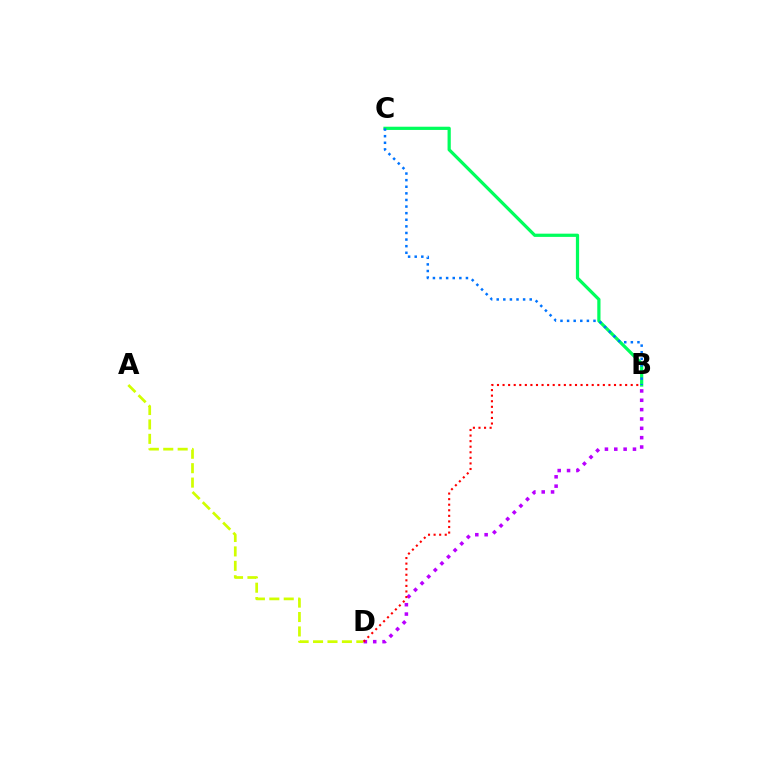{('A', 'D'): [{'color': '#d1ff00', 'line_style': 'dashed', 'thickness': 1.96}], ('B', 'D'): [{'color': '#b900ff', 'line_style': 'dotted', 'thickness': 2.54}, {'color': '#ff0000', 'line_style': 'dotted', 'thickness': 1.51}], ('B', 'C'): [{'color': '#00ff5c', 'line_style': 'solid', 'thickness': 2.32}, {'color': '#0074ff', 'line_style': 'dotted', 'thickness': 1.79}]}